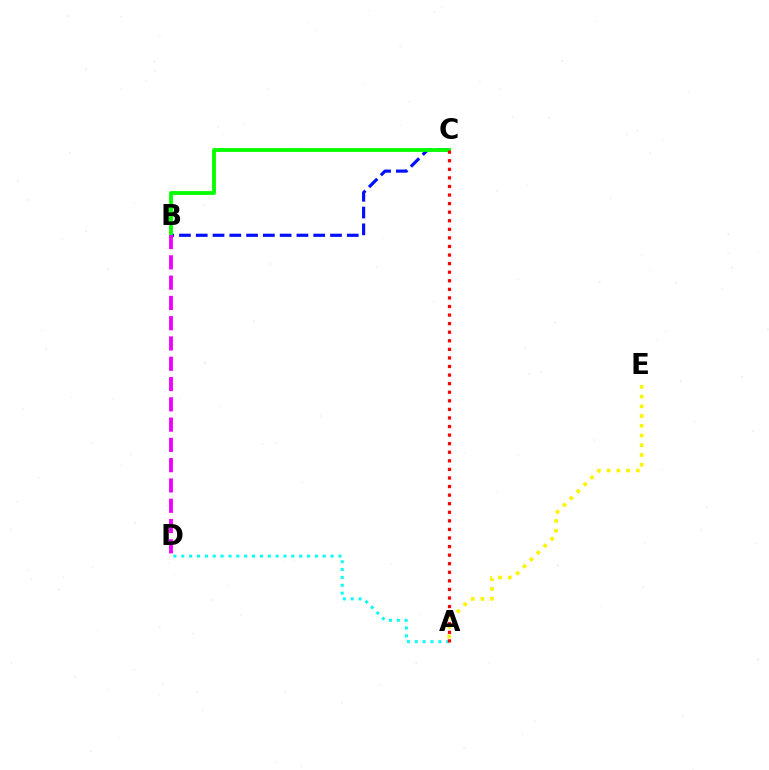{('B', 'C'): [{'color': '#0010ff', 'line_style': 'dashed', 'thickness': 2.28}, {'color': '#08ff00', 'line_style': 'solid', 'thickness': 2.76}], ('A', 'E'): [{'color': '#fcf500', 'line_style': 'dotted', 'thickness': 2.64}], ('A', 'D'): [{'color': '#00fff6', 'line_style': 'dotted', 'thickness': 2.13}], ('A', 'C'): [{'color': '#ff0000', 'line_style': 'dotted', 'thickness': 2.33}], ('B', 'D'): [{'color': '#ee00ff', 'line_style': 'dashed', 'thickness': 2.76}]}